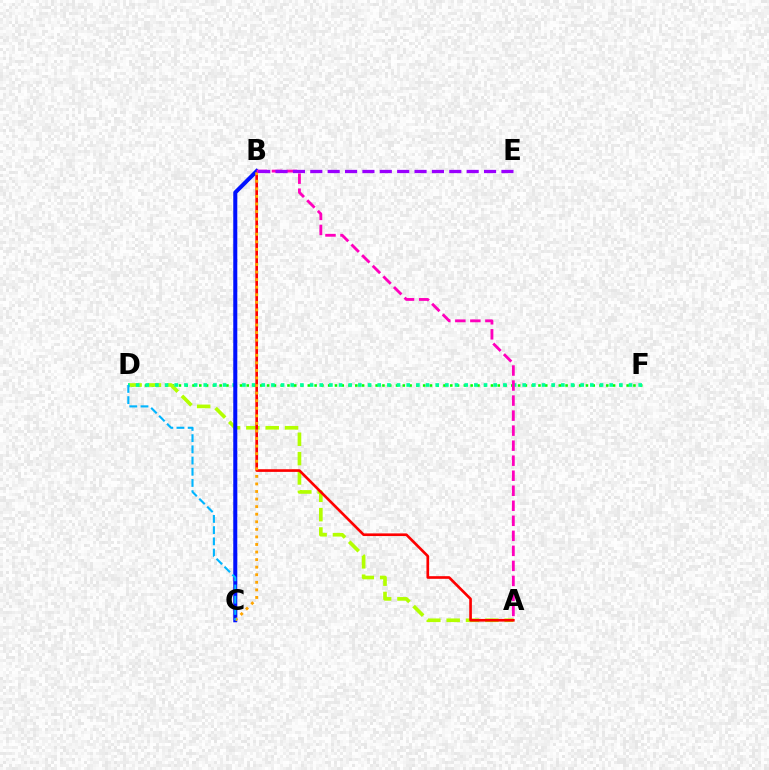{('D', 'F'): [{'color': '#08ff00', 'line_style': 'dotted', 'thickness': 1.84}, {'color': '#00ff9d', 'line_style': 'dotted', 'thickness': 2.63}], ('A', 'D'): [{'color': '#b3ff00', 'line_style': 'dashed', 'thickness': 2.63}], ('A', 'B'): [{'color': '#ff0000', 'line_style': 'solid', 'thickness': 1.91}, {'color': '#ff00bd', 'line_style': 'dashed', 'thickness': 2.04}], ('B', 'C'): [{'color': '#0010ff', 'line_style': 'solid', 'thickness': 2.9}, {'color': '#ffa500', 'line_style': 'dotted', 'thickness': 2.06}], ('B', 'E'): [{'color': '#9b00ff', 'line_style': 'dashed', 'thickness': 2.36}], ('C', 'D'): [{'color': '#00b5ff', 'line_style': 'dashed', 'thickness': 1.52}]}